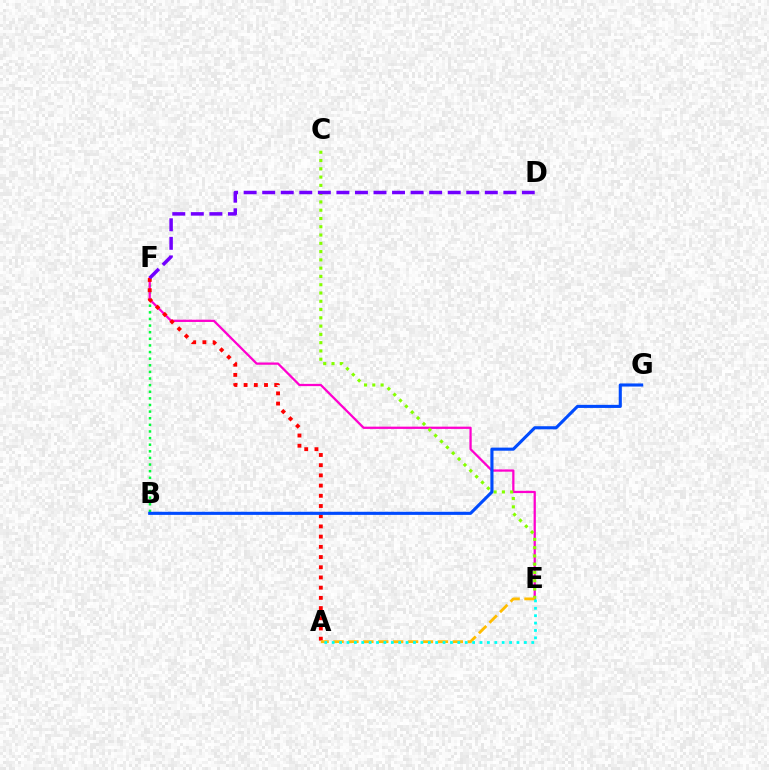{('B', 'F'): [{'color': '#00ff39', 'line_style': 'dotted', 'thickness': 1.8}], ('E', 'F'): [{'color': '#ff00cf', 'line_style': 'solid', 'thickness': 1.63}], ('A', 'F'): [{'color': '#ff0000', 'line_style': 'dotted', 'thickness': 2.77}], ('C', 'E'): [{'color': '#84ff00', 'line_style': 'dotted', 'thickness': 2.25}], ('D', 'F'): [{'color': '#7200ff', 'line_style': 'dashed', 'thickness': 2.52}], ('A', 'E'): [{'color': '#ffbd00', 'line_style': 'dashed', 'thickness': 2.03}, {'color': '#00fff6', 'line_style': 'dotted', 'thickness': 2.01}], ('B', 'G'): [{'color': '#004bff', 'line_style': 'solid', 'thickness': 2.23}]}